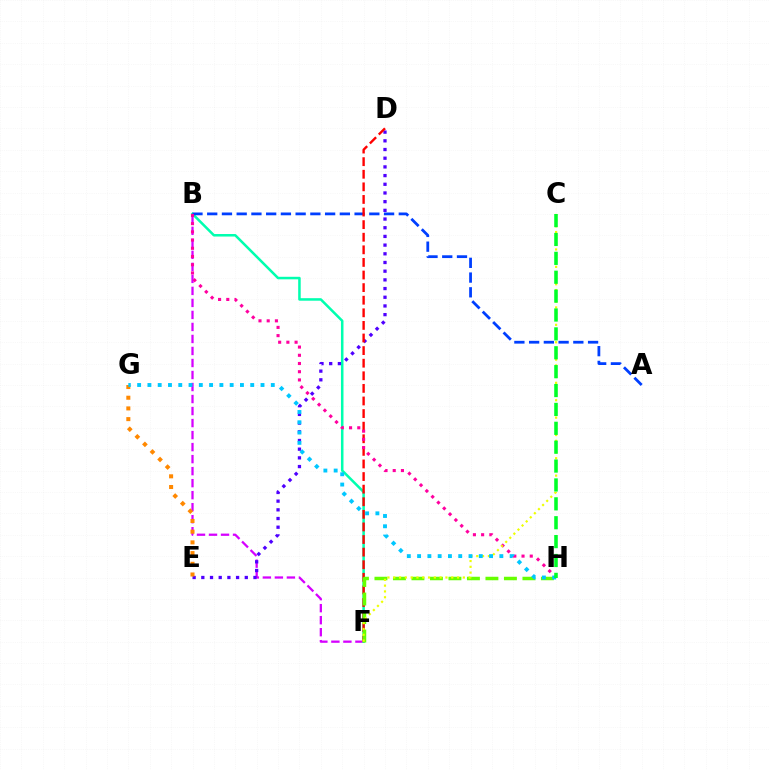{('B', 'F'): [{'color': '#d600ff', 'line_style': 'dashed', 'thickness': 1.63}, {'color': '#00ffaf', 'line_style': 'solid', 'thickness': 1.82}], ('A', 'B'): [{'color': '#003fff', 'line_style': 'dashed', 'thickness': 2.0}], ('D', 'E'): [{'color': '#4f00ff', 'line_style': 'dotted', 'thickness': 2.36}], ('D', 'F'): [{'color': '#ff0000', 'line_style': 'dashed', 'thickness': 1.71}], ('B', 'H'): [{'color': '#ff00a0', 'line_style': 'dotted', 'thickness': 2.23}], ('F', 'H'): [{'color': '#66ff00', 'line_style': 'dashed', 'thickness': 2.51}], ('C', 'F'): [{'color': '#eeff00', 'line_style': 'dotted', 'thickness': 1.58}], ('E', 'G'): [{'color': '#ff8800', 'line_style': 'dotted', 'thickness': 2.91}], ('G', 'H'): [{'color': '#00c7ff', 'line_style': 'dotted', 'thickness': 2.79}], ('C', 'H'): [{'color': '#00ff27', 'line_style': 'dashed', 'thickness': 2.57}]}